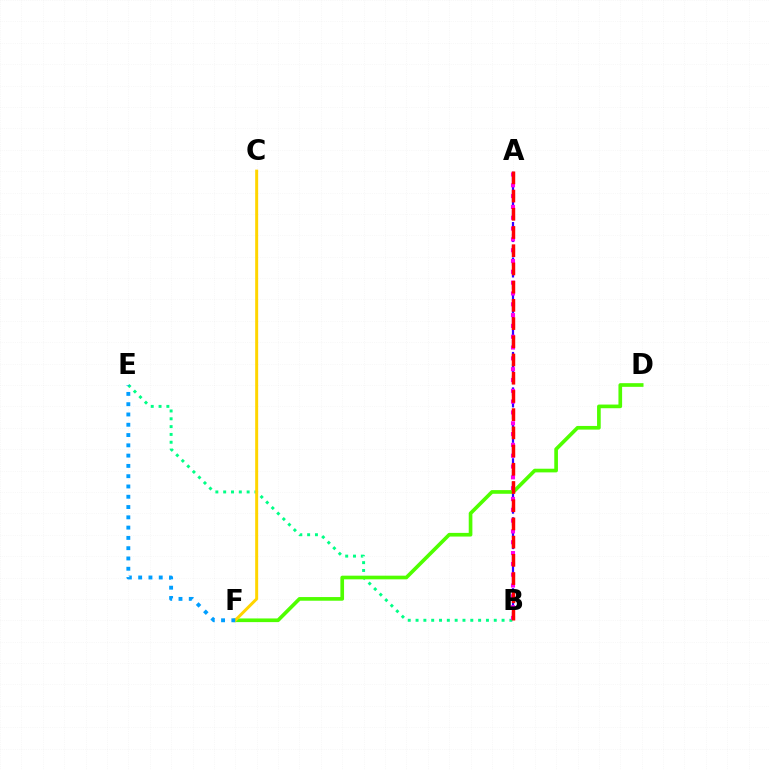{('B', 'E'): [{'color': '#00ff86', 'line_style': 'dotted', 'thickness': 2.12}], ('D', 'F'): [{'color': '#4fff00', 'line_style': 'solid', 'thickness': 2.64}], ('A', 'B'): [{'color': '#3700ff', 'line_style': 'dashed', 'thickness': 1.6}, {'color': '#ff00ed', 'line_style': 'dotted', 'thickness': 2.94}, {'color': '#ff0000', 'line_style': 'dashed', 'thickness': 2.47}], ('C', 'F'): [{'color': '#ffd500', 'line_style': 'solid', 'thickness': 2.15}], ('E', 'F'): [{'color': '#009eff', 'line_style': 'dotted', 'thickness': 2.79}]}